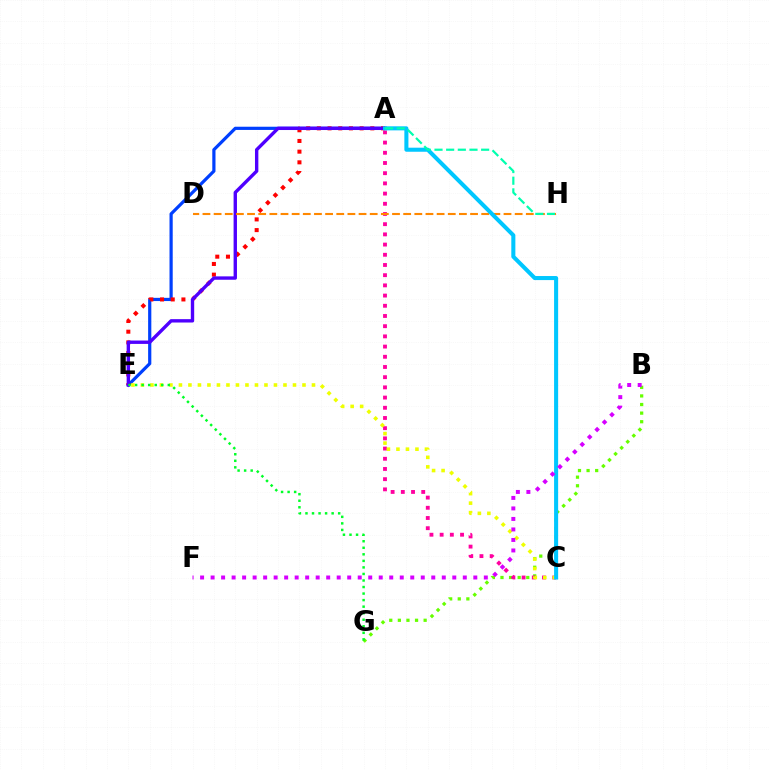{('A', 'E'): [{'color': '#003fff', 'line_style': 'solid', 'thickness': 2.31}, {'color': '#ff0000', 'line_style': 'dotted', 'thickness': 2.9}, {'color': '#4f00ff', 'line_style': 'solid', 'thickness': 2.43}], ('B', 'G'): [{'color': '#66ff00', 'line_style': 'dotted', 'thickness': 2.34}], ('A', 'C'): [{'color': '#ff00a0', 'line_style': 'dotted', 'thickness': 2.77}, {'color': '#00c7ff', 'line_style': 'solid', 'thickness': 2.92}], ('C', 'E'): [{'color': '#eeff00', 'line_style': 'dotted', 'thickness': 2.58}], ('D', 'H'): [{'color': '#ff8800', 'line_style': 'dashed', 'thickness': 1.51}], ('E', 'G'): [{'color': '#00ff27', 'line_style': 'dotted', 'thickness': 1.78}], ('A', 'H'): [{'color': '#00ffaf', 'line_style': 'dashed', 'thickness': 1.58}], ('B', 'F'): [{'color': '#d600ff', 'line_style': 'dotted', 'thickness': 2.86}]}